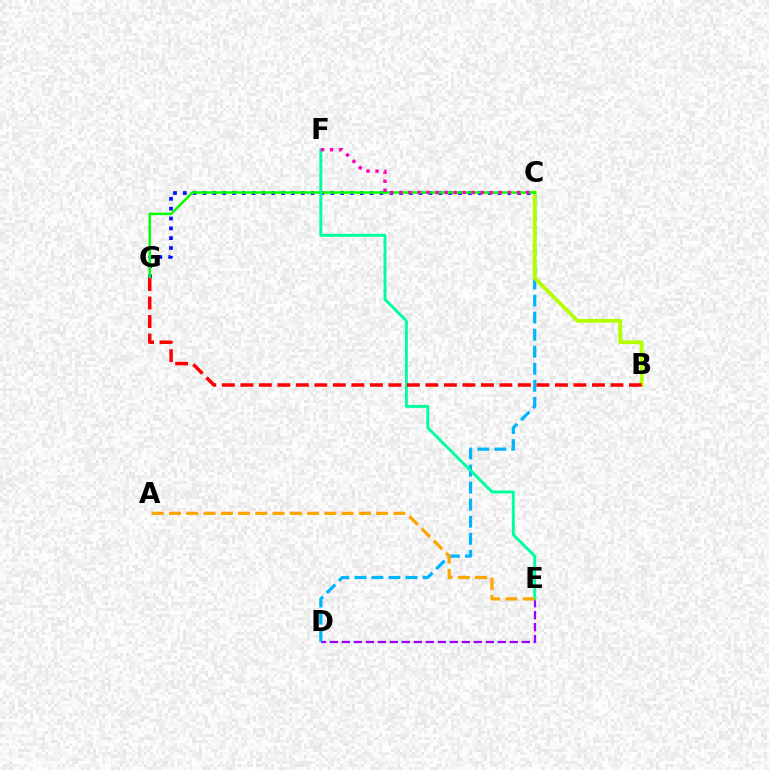{('D', 'E'): [{'color': '#9b00ff', 'line_style': 'dashed', 'thickness': 1.63}], ('C', 'D'): [{'color': '#00b5ff', 'line_style': 'dashed', 'thickness': 2.32}], ('C', 'G'): [{'color': '#0010ff', 'line_style': 'dotted', 'thickness': 2.67}, {'color': '#08ff00', 'line_style': 'solid', 'thickness': 1.79}], ('B', 'C'): [{'color': '#b3ff00', 'line_style': 'solid', 'thickness': 2.73}], ('E', 'F'): [{'color': '#00ff9d', 'line_style': 'solid', 'thickness': 2.11}], ('A', 'E'): [{'color': '#ffa500', 'line_style': 'dashed', 'thickness': 2.34}], ('B', 'G'): [{'color': '#ff0000', 'line_style': 'dashed', 'thickness': 2.51}], ('C', 'F'): [{'color': '#ff00bd', 'line_style': 'dotted', 'thickness': 2.46}]}